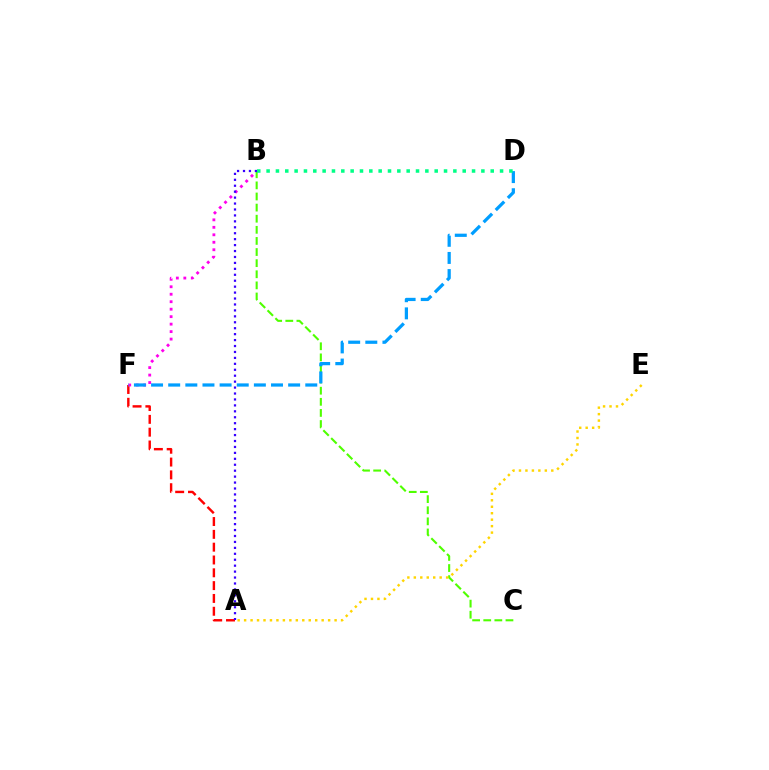{('A', 'F'): [{'color': '#ff0000', 'line_style': 'dashed', 'thickness': 1.74}], ('B', 'F'): [{'color': '#ff00ed', 'line_style': 'dotted', 'thickness': 2.03}], ('B', 'C'): [{'color': '#4fff00', 'line_style': 'dashed', 'thickness': 1.51}], ('A', 'B'): [{'color': '#3700ff', 'line_style': 'dotted', 'thickness': 1.61}], ('A', 'E'): [{'color': '#ffd500', 'line_style': 'dotted', 'thickness': 1.76}], ('D', 'F'): [{'color': '#009eff', 'line_style': 'dashed', 'thickness': 2.33}], ('B', 'D'): [{'color': '#00ff86', 'line_style': 'dotted', 'thickness': 2.54}]}